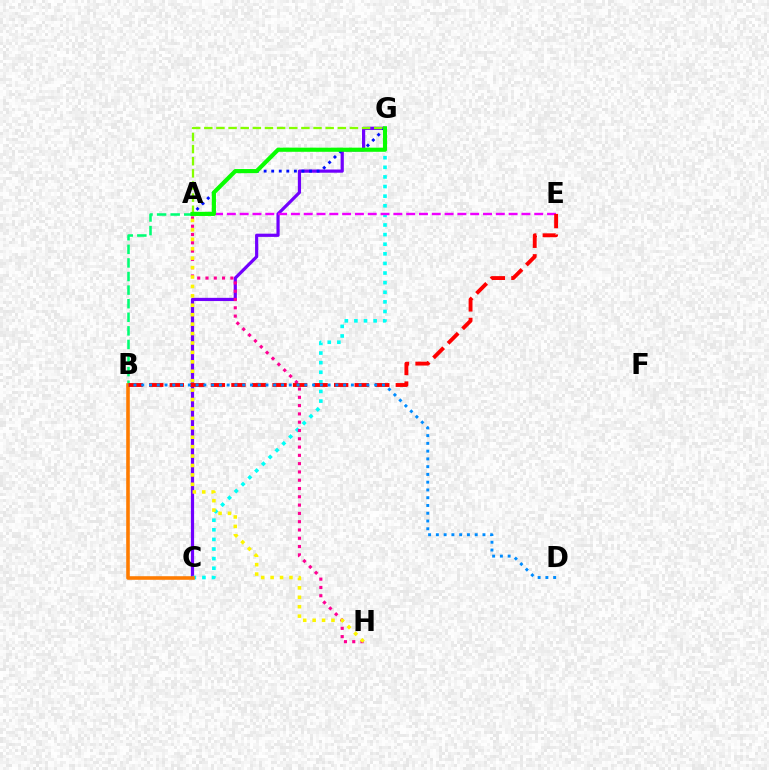{('C', 'G'): [{'color': '#7200ff', 'line_style': 'solid', 'thickness': 2.31}, {'color': '#00fff6', 'line_style': 'dotted', 'thickness': 2.61}], ('A', 'G'): [{'color': '#84ff00', 'line_style': 'dashed', 'thickness': 1.65}, {'color': '#0010ff', 'line_style': 'dotted', 'thickness': 2.06}, {'color': '#08ff00', 'line_style': 'solid', 'thickness': 2.98}], ('A', 'B'): [{'color': '#00ff74', 'line_style': 'dashed', 'thickness': 1.85}], ('A', 'E'): [{'color': '#ee00ff', 'line_style': 'dashed', 'thickness': 1.74}], ('A', 'H'): [{'color': '#ff0094', 'line_style': 'dotted', 'thickness': 2.25}, {'color': '#fcf500', 'line_style': 'dotted', 'thickness': 2.56}], ('B', 'C'): [{'color': '#ff7c00', 'line_style': 'solid', 'thickness': 2.58}], ('B', 'E'): [{'color': '#ff0000', 'line_style': 'dashed', 'thickness': 2.79}], ('B', 'D'): [{'color': '#008cff', 'line_style': 'dotted', 'thickness': 2.11}]}